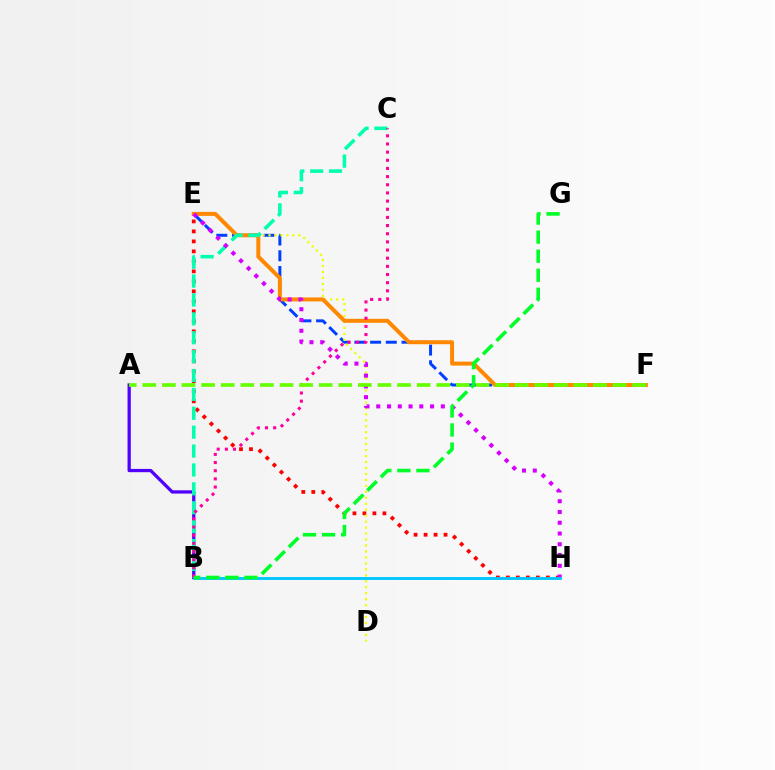{('E', 'H'): [{'color': '#ff0000', 'line_style': 'dotted', 'thickness': 2.72}, {'color': '#d600ff', 'line_style': 'dotted', 'thickness': 2.92}], ('E', 'F'): [{'color': '#003fff', 'line_style': 'dashed', 'thickness': 2.13}, {'color': '#ff8800', 'line_style': 'solid', 'thickness': 2.87}], ('D', 'E'): [{'color': '#eeff00', 'line_style': 'dotted', 'thickness': 1.62}], ('A', 'B'): [{'color': '#4f00ff', 'line_style': 'solid', 'thickness': 2.35}], ('B', 'C'): [{'color': '#00ffaf', 'line_style': 'dashed', 'thickness': 2.57}, {'color': '#ff00a0', 'line_style': 'dotted', 'thickness': 2.22}], ('B', 'H'): [{'color': '#00c7ff', 'line_style': 'solid', 'thickness': 2.07}], ('B', 'G'): [{'color': '#00ff27', 'line_style': 'dashed', 'thickness': 2.59}], ('A', 'F'): [{'color': '#66ff00', 'line_style': 'dashed', 'thickness': 2.66}]}